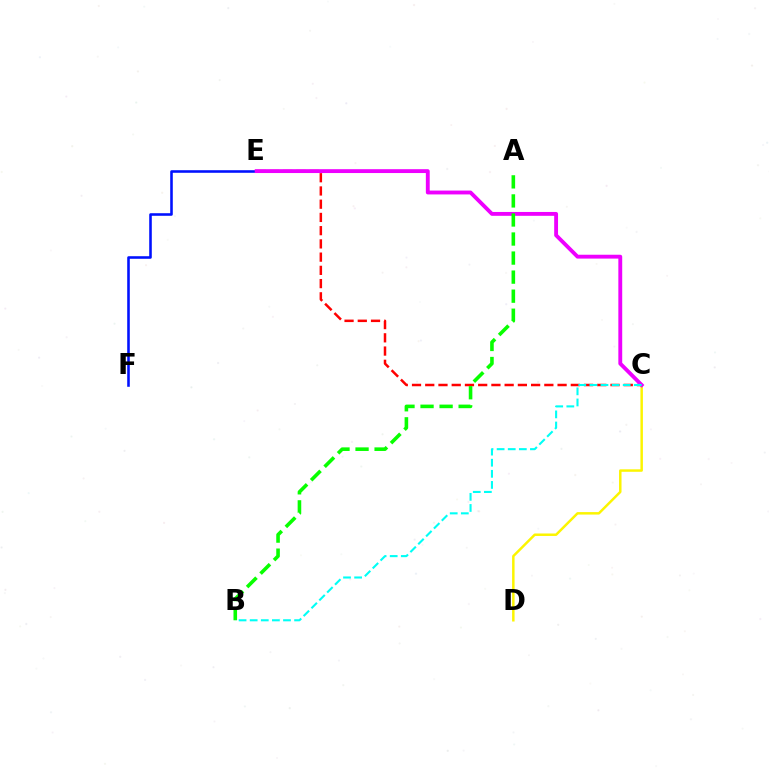{('C', 'D'): [{'color': '#fcf500', 'line_style': 'solid', 'thickness': 1.78}], ('C', 'E'): [{'color': '#ff0000', 'line_style': 'dashed', 'thickness': 1.8}, {'color': '#ee00ff', 'line_style': 'solid', 'thickness': 2.78}], ('E', 'F'): [{'color': '#0010ff', 'line_style': 'solid', 'thickness': 1.86}], ('A', 'B'): [{'color': '#08ff00', 'line_style': 'dashed', 'thickness': 2.59}], ('B', 'C'): [{'color': '#00fff6', 'line_style': 'dashed', 'thickness': 1.51}]}